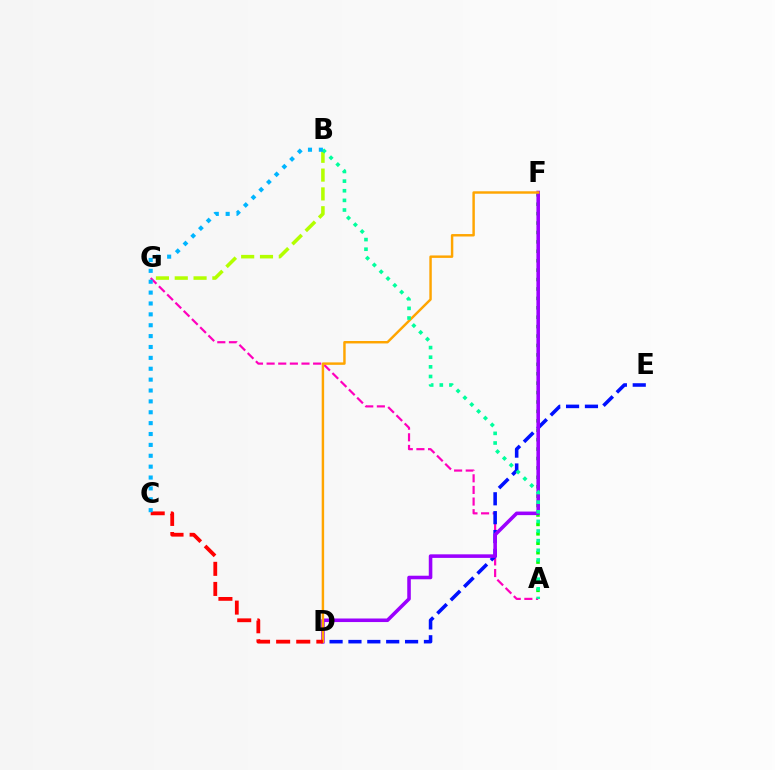{('B', 'G'): [{'color': '#b3ff00', 'line_style': 'dashed', 'thickness': 2.56}], ('A', 'F'): [{'color': '#08ff00', 'line_style': 'dotted', 'thickness': 2.56}], ('A', 'G'): [{'color': '#ff00bd', 'line_style': 'dashed', 'thickness': 1.58}], ('D', 'E'): [{'color': '#0010ff', 'line_style': 'dashed', 'thickness': 2.56}], ('D', 'F'): [{'color': '#9b00ff', 'line_style': 'solid', 'thickness': 2.57}, {'color': '#ffa500', 'line_style': 'solid', 'thickness': 1.76}], ('C', 'D'): [{'color': '#ff0000', 'line_style': 'dashed', 'thickness': 2.73}], ('A', 'B'): [{'color': '#00ff9d', 'line_style': 'dotted', 'thickness': 2.62}], ('B', 'C'): [{'color': '#00b5ff', 'line_style': 'dotted', 'thickness': 2.96}]}